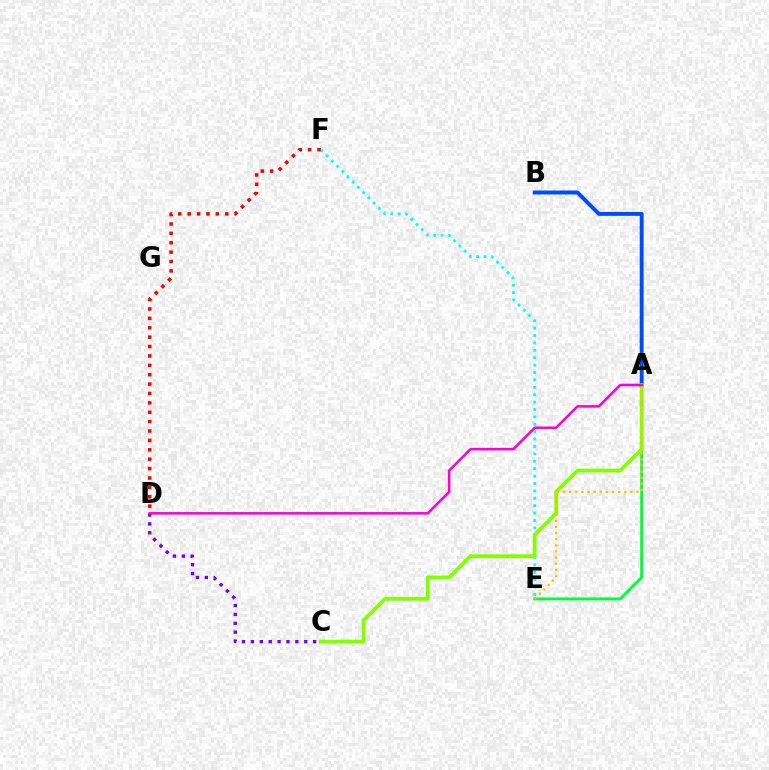{('A', 'B'): [{'color': '#004bff', 'line_style': 'solid', 'thickness': 2.81}], ('E', 'F'): [{'color': '#00fff6', 'line_style': 'dotted', 'thickness': 2.01}], ('C', 'D'): [{'color': '#7200ff', 'line_style': 'dotted', 'thickness': 2.41}], ('A', 'E'): [{'color': '#00ff39', 'line_style': 'solid', 'thickness': 2.1}, {'color': '#ffbd00', 'line_style': 'dotted', 'thickness': 1.66}], ('A', 'C'): [{'color': '#84ff00', 'line_style': 'solid', 'thickness': 2.7}], ('A', 'D'): [{'color': '#ff00cf', 'line_style': 'solid', 'thickness': 1.83}], ('D', 'F'): [{'color': '#ff0000', 'line_style': 'dotted', 'thickness': 2.55}]}